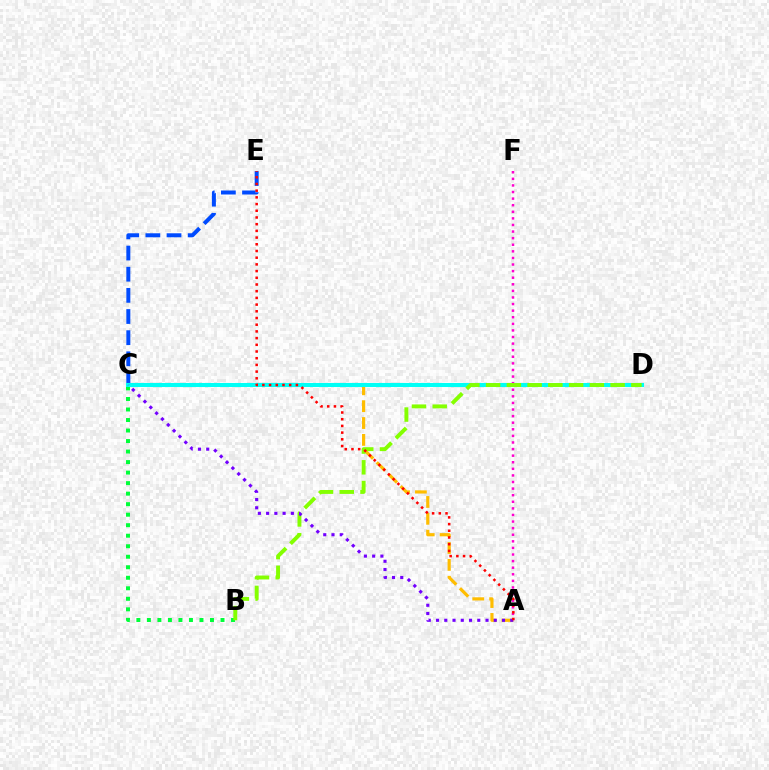{('B', 'C'): [{'color': '#00ff39', 'line_style': 'dotted', 'thickness': 2.86}], ('A', 'F'): [{'color': '#ff00cf', 'line_style': 'dotted', 'thickness': 1.79}], ('A', 'C'): [{'color': '#ffbd00', 'line_style': 'dashed', 'thickness': 2.29}, {'color': '#7200ff', 'line_style': 'dotted', 'thickness': 2.24}], ('C', 'E'): [{'color': '#004bff', 'line_style': 'dashed', 'thickness': 2.87}], ('C', 'D'): [{'color': '#00fff6', 'line_style': 'solid', 'thickness': 2.92}], ('B', 'D'): [{'color': '#84ff00', 'line_style': 'dashed', 'thickness': 2.82}], ('A', 'E'): [{'color': '#ff0000', 'line_style': 'dotted', 'thickness': 1.82}]}